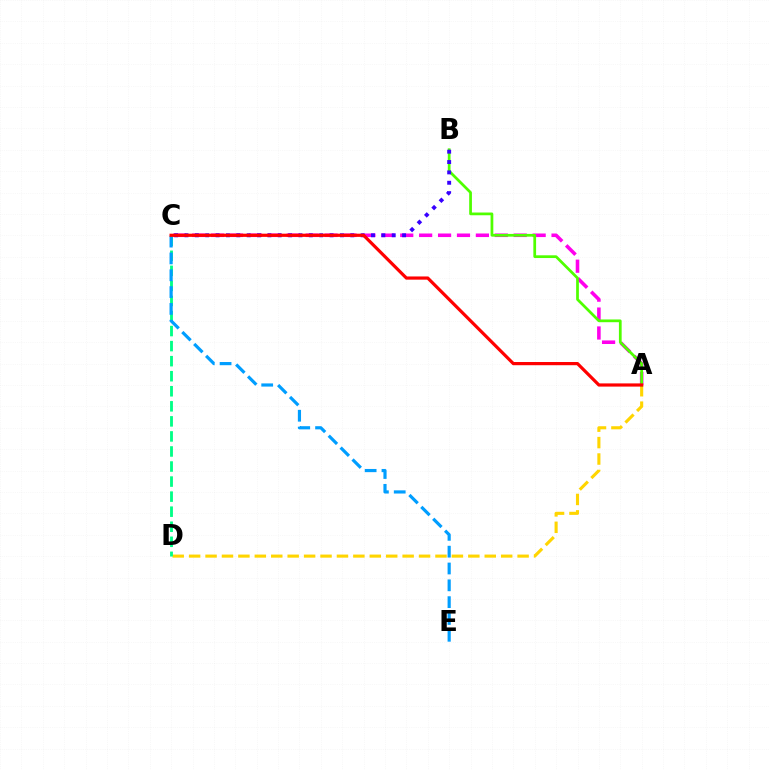{('A', 'D'): [{'color': '#ffd500', 'line_style': 'dashed', 'thickness': 2.23}], ('A', 'C'): [{'color': '#ff00ed', 'line_style': 'dashed', 'thickness': 2.57}, {'color': '#ff0000', 'line_style': 'solid', 'thickness': 2.3}], ('A', 'B'): [{'color': '#4fff00', 'line_style': 'solid', 'thickness': 1.97}], ('C', 'D'): [{'color': '#00ff86', 'line_style': 'dashed', 'thickness': 2.04}], ('B', 'C'): [{'color': '#3700ff', 'line_style': 'dotted', 'thickness': 2.82}], ('C', 'E'): [{'color': '#009eff', 'line_style': 'dashed', 'thickness': 2.29}]}